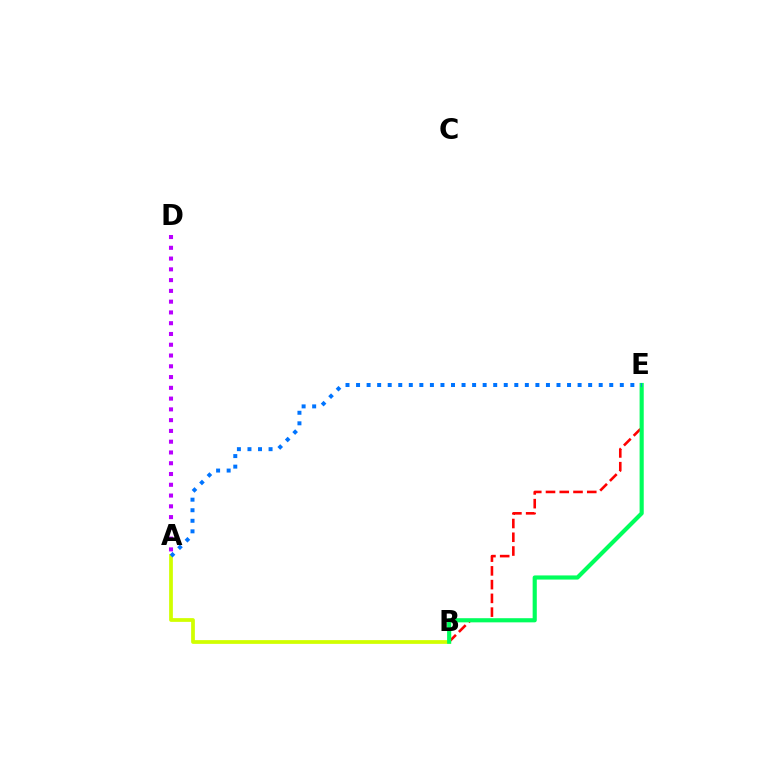{('B', 'E'): [{'color': '#ff0000', 'line_style': 'dashed', 'thickness': 1.87}, {'color': '#00ff5c', 'line_style': 'solid', 'thickness': 2.98}], ('A', 'B'): [{'color': '#d1ff00', 'line_style': 'solid', 'thickness': 2.7}], ('A', 'D'): [{'color': '#b900ff', 'line_style': 'dotted', 'thickness': 2.93}], ('A', 'E'): [{'color': '#0074ff', 'line_style': 'dotted', 'thickness': 2.87}]}